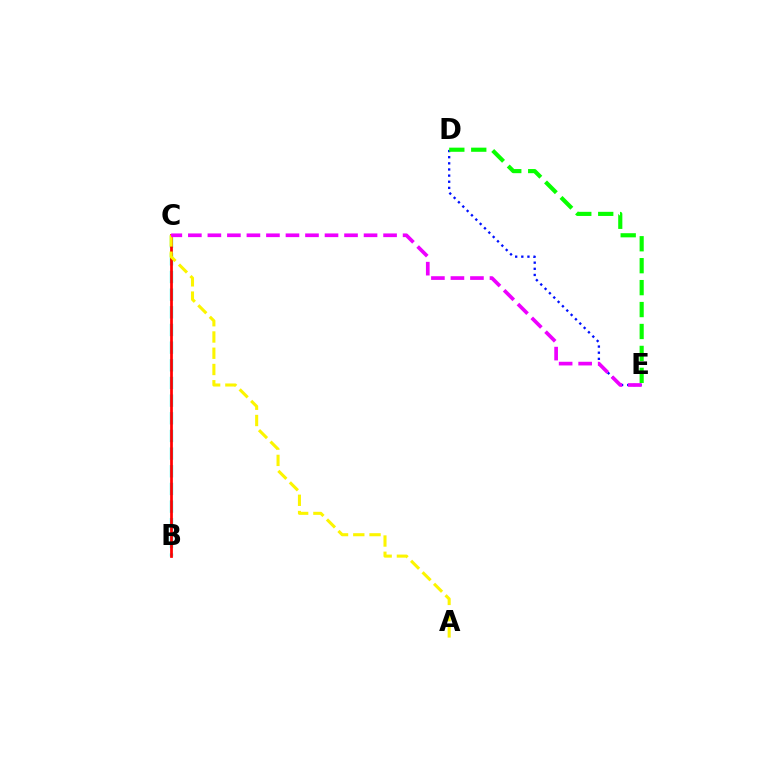{('D', 'E'): [{'color': '#0010ff', 'line_style': 'dotted', 'thickness': 1.67}, {'color': '#08ff00', 'line_style': 'dashed', 'thickness': 2.98}], ('B', 'C'): [{'color': '#00fff6', 'line_style': 'dashed', 'thickness': 2.4}, {'color': '#ff0000', 'line_style': 'solid', 'thickness': 1.97}], ('A', 'C'): [{'color': '#fcf500', 'line_style': 'dashed', 'thickness': 2.21}], ('C', 'E'): [{'color': '#ee00ff', 'line_style': 'dashed', 'thickness': 2.65}]}